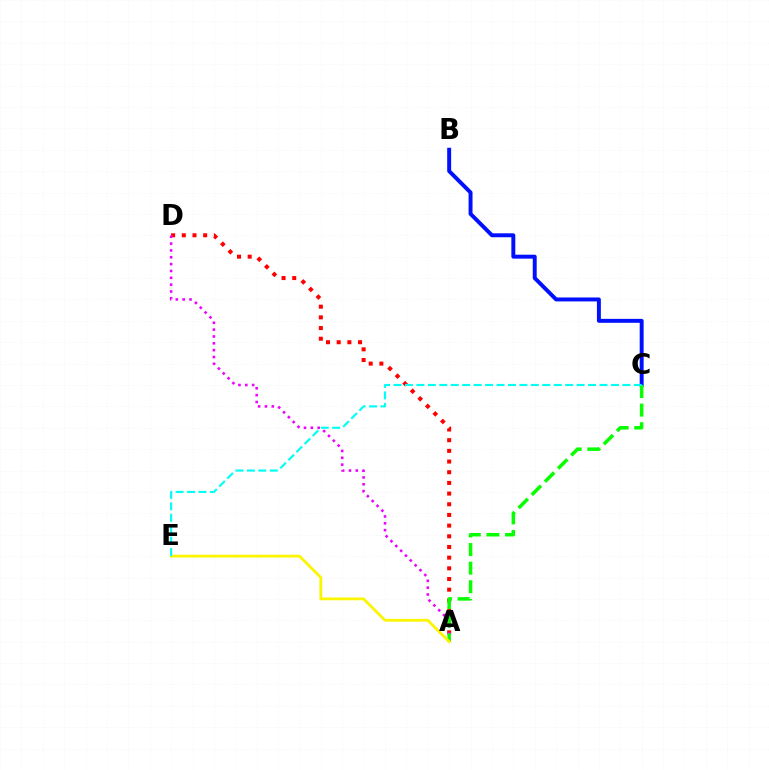{('B', 'C'): [{'color': '#0010ff', 'line_style': 'solid', 'thickness': 2.84}], ('A', 'D'): [{'color': '#ff0000', 'line_style': 'dotted', 'thickness': 2.9}, {'color': '#ee00ff', 'line_style': 'dotted', 'thickness': 1.86}], ('A', 'C'): [{'color': '#08ff00', 'line_style': 'dashed', 'thickness': 2.53}], ('A', 'E'): [{'color': '#fcf500', 'line_style': 'solid', 'thickness': 2.01}], ('C', 'E'): [{'color': '#00fff6', 'line_style': 'dashed', 'thickness': 1.55}]}